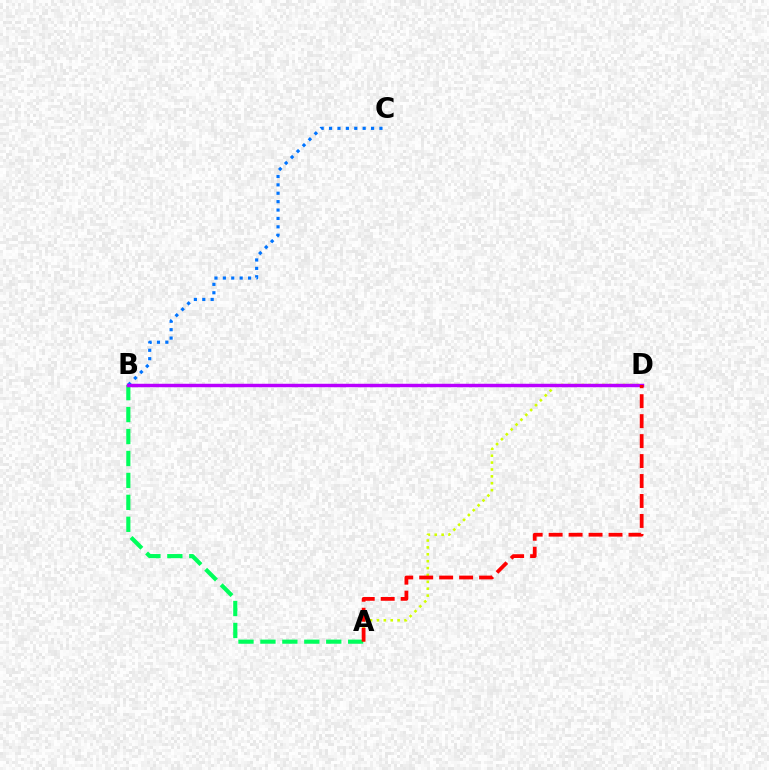{('A', 'D'): [{'color': '#d1ff00', 'line_style': 'dotted', 'thickness': 1.87}, {'color': '#ff0000', 'line_style': 'dashed', 'thickness': 2.71}], ('A', 'B'): [{'color': '#00ff5c', 'line_style': 'dashed', 'thickness': 2.98}], ('B', 'C'): [{'color': '#0074ff', 'line_style': 'dotted', 'thickness': 2.28}], ('B', 'D'): [{'color': '#b900ff', 'line_style': 'solid', 'thickness': 2.48}]}